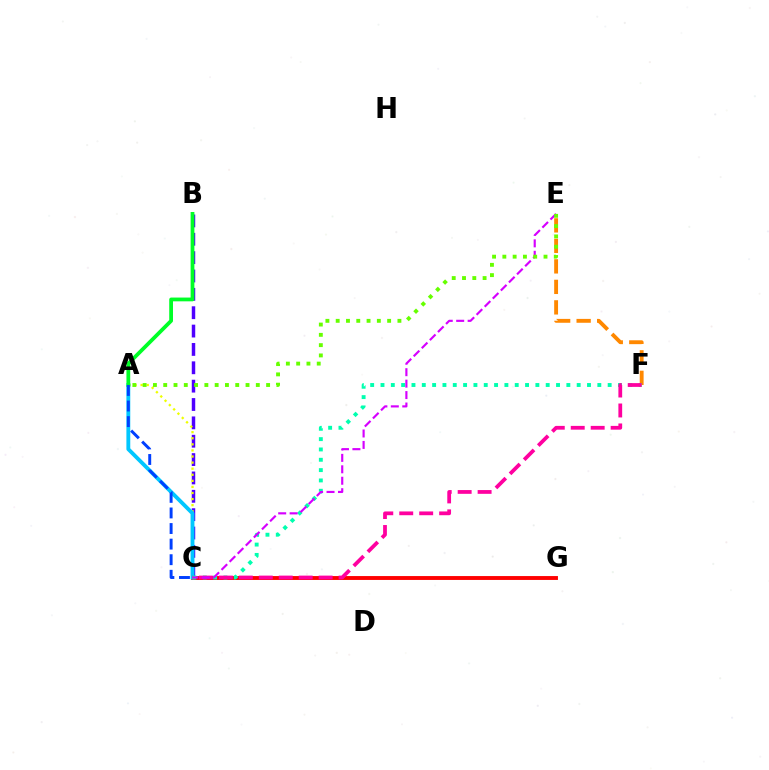{('B', 'C'): [{'color': '#4f00ff', 'line_style': 'dashed', 'thickness': 2.49}], ('E', 'F'): [{'color': '#ff8800', 'line_style': 'dashed', 'thickness': 2.78}], ('A', 'C'): [{'color': '#eeff00', 'line_style': 'dotted', 'thickness': 1.65}, {'color': '#00c7ff', 'line_style': 'solid', 'thickness': 2.78}, {'color': '#003fff', 'line_style': 'dashed', 'thickness': 2.12}], ('C', 'G'): [{'color': '#ff0000', 'line_style': 'solid', 'thickness': 2.8}], ('C', 'F'): [{'color': '#00ffaf', 'line_style': 'dotted', 'thickness': 2.81}, {'color': '#ff00a0', 'line_style': 'dashed', 'thickness': 2.71}], ('C', 'E'): [{'color': '#d600ff', 'line_style': 'dashed', 'thickness': 1.55}], ('A', 'B'): [{'color': '#00ff27', 'line_style': 'solid', 'thickness': 2.72}], ('A', 'E'): [{'color': '#66ff00', 'line_style': 'dotted', 'thickness': 2.8}]}